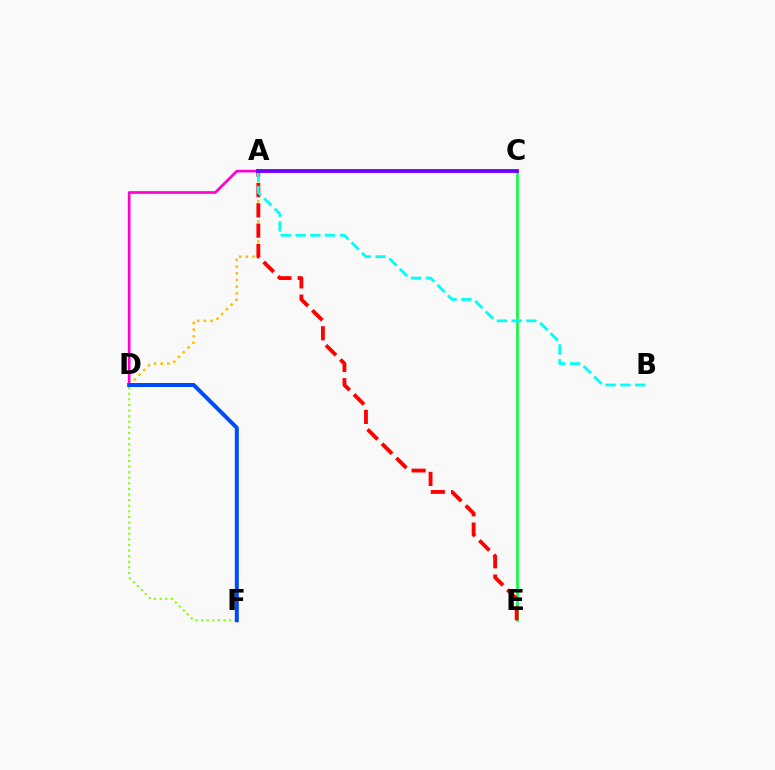{('A', 'D'): [{'color': '#ff00cf', 'line_style': 'solid', 'thickness': 1.92}, {'color': '#ffbd00', 'line_style': 'dotted', 'thickness': 1.81}], ('C', 'E'): [{'color': '#00ff39', 'line_style': 'solid', 'thickness': 1.86}], ('A', 'E'): [{'color': '#ff0000', 'line_style': 'dashed', 'thickness': 2.76}], ('D', 'F'): [{'color': '#84ff00', 'line_style': 'dotted', 'thickness': 1.52}, {'color': '#004bff', 'line_style': 'solid', 'thickness': 2.88}], ('A', 'B'): [{'color': '#00fff6', 'line_style': 'dashed', 'thickness': 2.01}], ('A', 'C'): [{'color': '#7200ff', 'line_style': 'solid', 'thickness': 2.78}]}